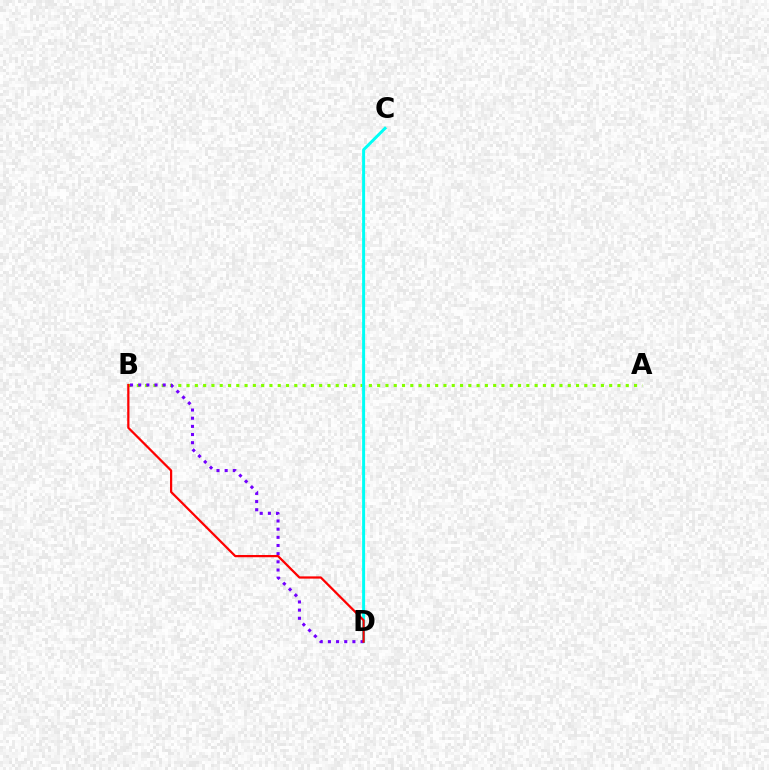{('A', 'B'): [{'color': '#84ff00', 'line_style': 'dotted', 'thickness': 2.25}], ('C', 'D'): [{'color': '#00fff6', 'line_style': 'solid', 'thickness': 2.15}], ('B', 'D'): [{'color': '#7200ff', 'line_style': 'dotted', 'thickness': 2.22}, {'color': '#ff0000', 'line_style': 'solid', 'thickness': 1.61}]}